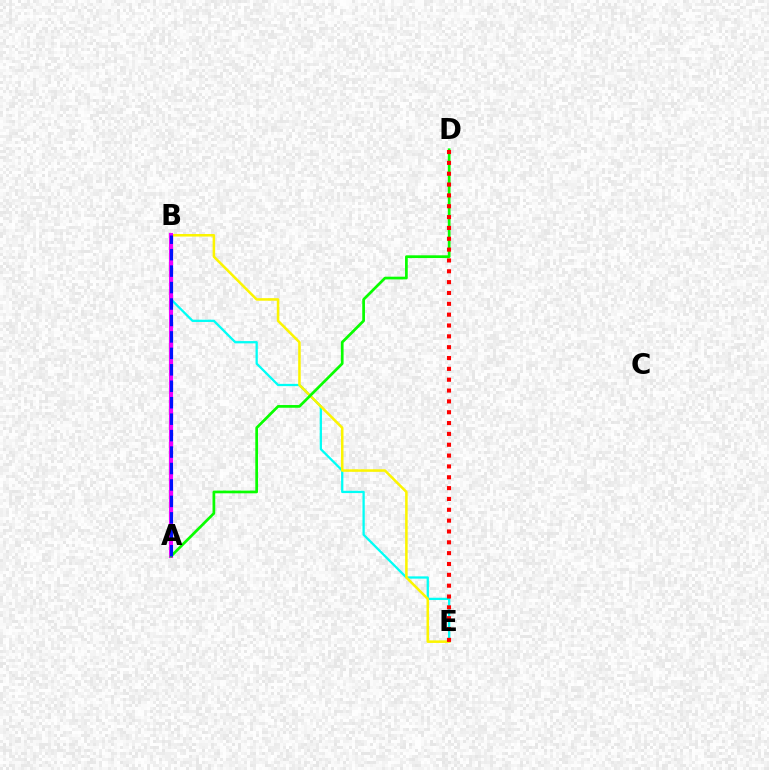{('B', 'E'): [{'color': '#00fff6', 'line_style': 'solid', 'thickness': 1.64}, {'color': '#fcf500', 'line_style': 'solid', 'thickness': 1.83}], ('A', 'B'): [{'color': '#ee00ff', 'line_style': 'solid', 'thickness': 2.98}, {'color': '#0010ff', 'line_style': 'dashed', 'thickness': 2.23}], ('A', 'D'): [{'color': '#08ff00', 'line_style': 'solid', 'thickness': 1.96}], ('D', 'E'): [{'color': '#ff0000', 'line_style': 'dotted', 'thickness': 2.95}]}